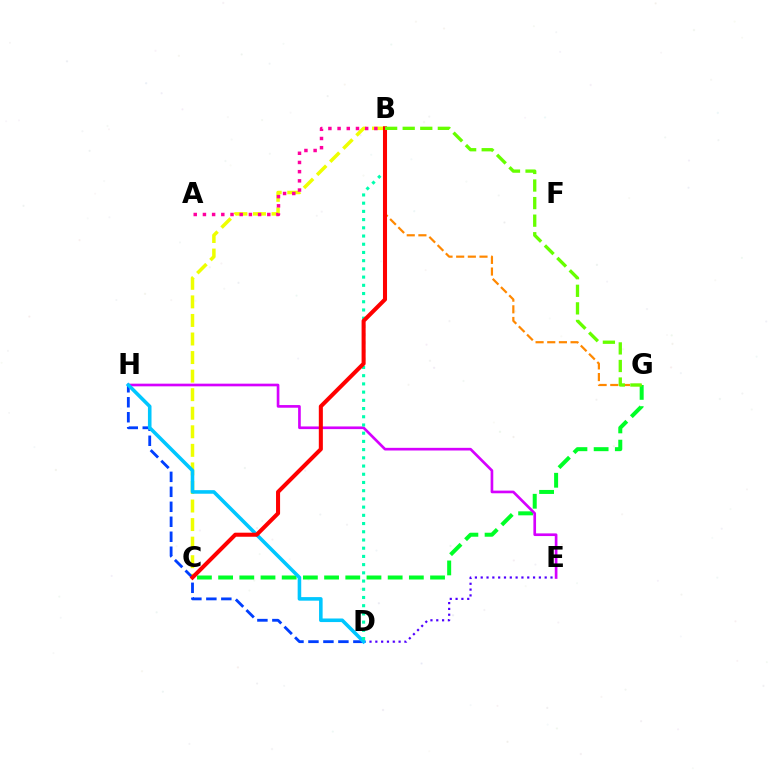{('C', 'G'): [{'color': '#00ff27', 'line_style': 'dashed', 'thickness': 2.88}], ('B', 'C'): [{'color': '#eeff00', 'line_style': 'dashed', 'thickness': 2.52}, {'color': '#ff0000', 'line_style': 'solid', 'thickness': 2.92}], ('D', 'E'): [{'color': '#4f00ff', 'line_style': 'dotted', 'thickness': 1.58}], ('E', 'H'): [{'color': '#d600ff', 'line_style': 'solid', 'thickness': 1.92}], ('B', 'G'): [{'color': '#ff8800', 'line_style': 'dashed', 'thickness': 1.58}, {'color': '#66ff00', 'line_style': 'dashed', 'thickness': 2.39}], ('D', 'H'): [{'color': '#003fff', 'line_style': 'dashed', 'thickness': 2.03}, {'color': '#00c7ff', 'line_style': 'solid', 'thickness': 2.57}], ('B', 'D'): [{'color': '#00ffaf', 'line_style': 'dotted', 'thickness': 2.23}], ('A', 'B'): [{'color': '#ff00a0', 'line_style': 'dotted', 'thickness': 2.5}]}